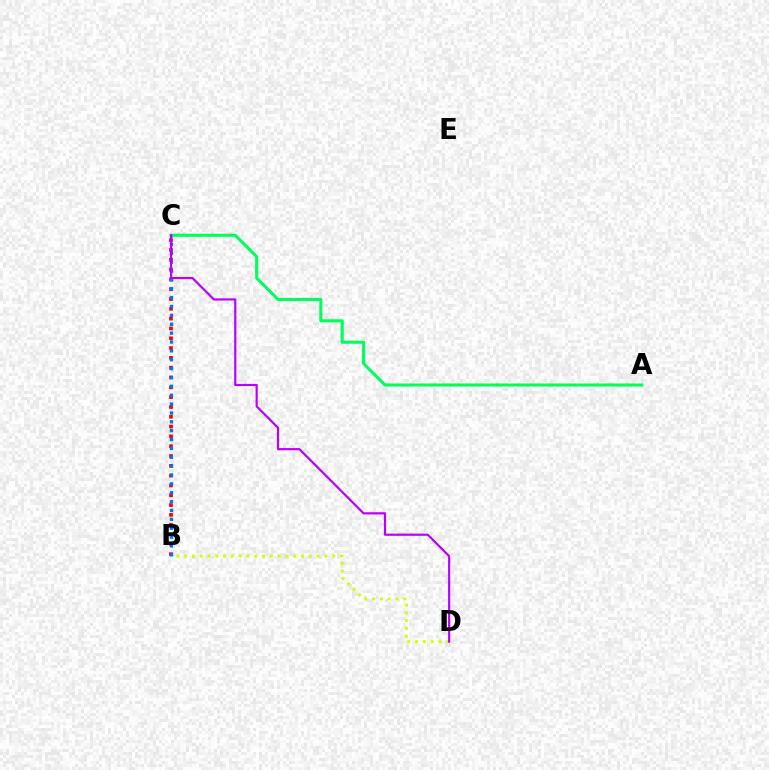{('B', 'C'): [{'color': '#ff0000', 'line_style': 'dotted', 'thickness': 2.67}, {'color': '#0074ff', 'line_style': 'dotted', 'thickness': 2.41}], ('B', 'D'): [{'color': '#d1ff00', 'line_style': 'dotted', 'thickness': 2.12}], ('A', 'C'): [{'color': '#00ff5c', 'line_style': 'solid', 'thickness': 2.21}], ('C', 'D'): [{'color': '#b900ff', 'line_style': 'solid', 'thickness': 1.57}]}